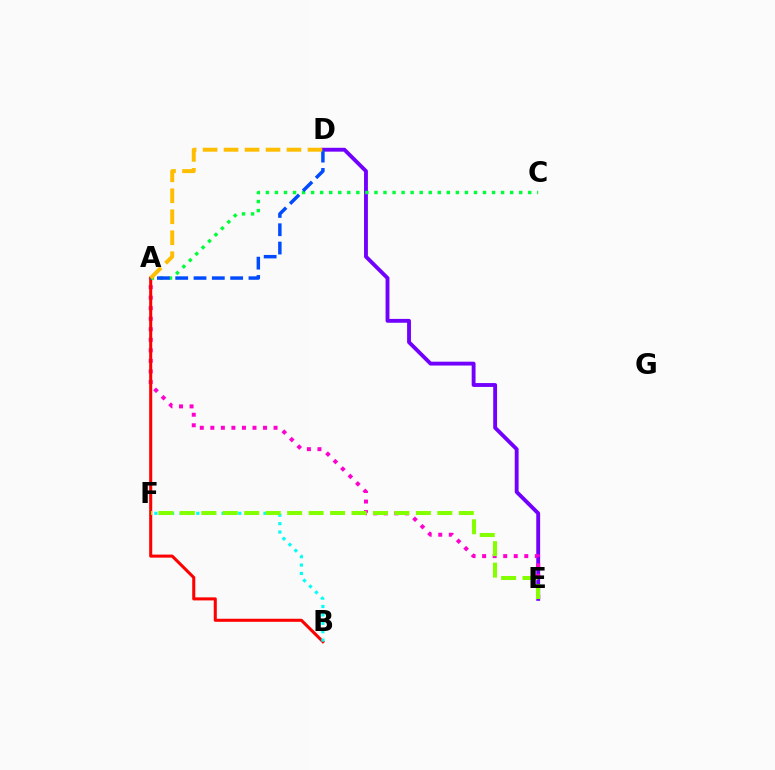{('D', 'E'): [{'color': '#7200ff', 'line_style': 'solid', 'thickness': 2.78}], ('A', 'E'): [{'color': '#ff00cf', 'line_style': 'dotted', 'thickness': 2.86}], ('A', 'B'): [{'color': '#ff0000', 'line_style': 'solid', 'thickness': 2.2}], ('B', 'F'): [{'color': '#00fff6', 'line_style': 'dotted', 'thickness': 2.28}], ('E', 'F'): [{'color': '#84ff00', 'line_style': 'dashed', 'thickness': 2.92}], ('A', 'C'): [{'color': '#00ff39', 'line_style': 'dotted', 'thickness': 2.46}], ('A', 'D'): [{'color': '#004bff', 'line_style': 'dashed', 'thickness': 2.49}, {'color': '#ffbd00', 'line_style': 'dashed', 'thickness': 2.85}]}